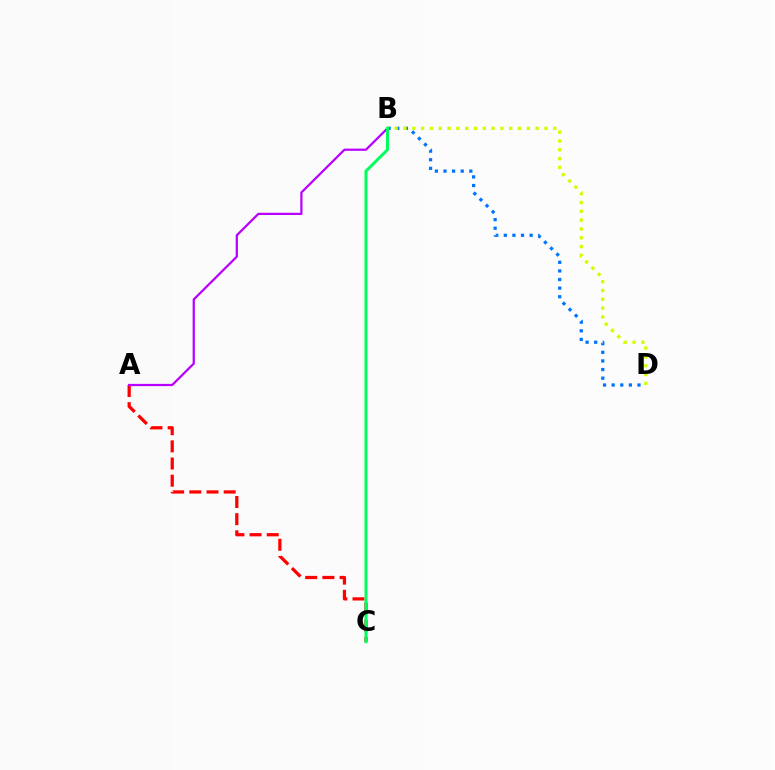{('A', 'C'): [{'color': '#ff0000', 'line_style': 'dashed', 'thickness': 2.33}], ('B', 'D'): [{'color': '#0074ff', 'line_style': 'dotted', 'thickness': 2.34}, {'color': '#d1ff00', 'line_style': 'dotted', 'thickness': 2.39}], ('A', 'B'): [{'color': '#b900ff', 'line_style': 'solid', 'thickness': 1.61}], ('B', 'C'): [{'color': '#00ff5c', 'line_style': 'solid', 'thickness': 2.14}]}